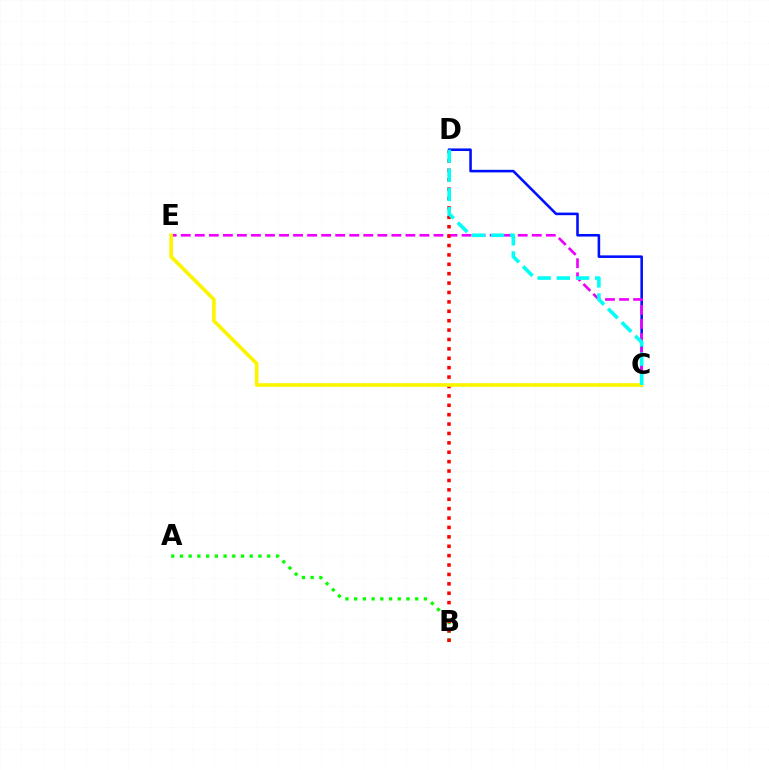{('A', 'B'): [{'color': '#08ff00', 'line_style': 'dotted', 'thickness': 2.37}], ('C', 'D'): [{'color': '#0010ff', 'line_style': 'solid', 'thickness': 1.86}, {'color': '#00fff6', 'line_style': 'dashed', 'thickness': 2.61}], ('C', 'E'): [{'color': '#ee00ff', 'line_style': 'dashed', 'thickness': 1.91}, {'color': '#fcf500', 'line_style': 'solid', 'thickness': 2.63}], ('B', 'D'): [{'color': '#ff0000', 'line_style': 'dotted', 'thickness': 2.55}]}